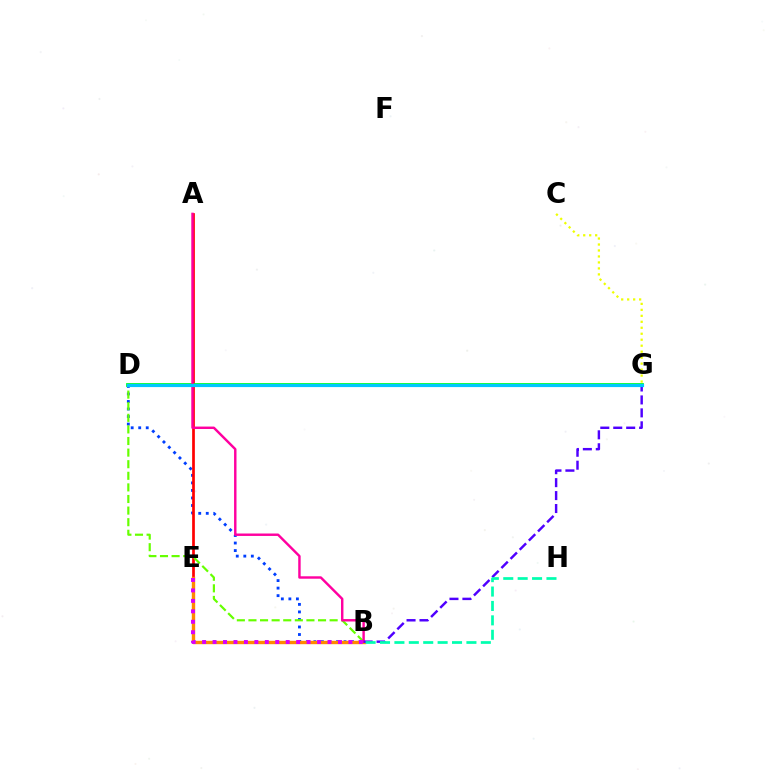{('B', 'D'): [{'color': '#003fff', 'line_style': 'dotted', 'thickness': 2.05}, {'color': '#66ff00', 'line_style': 'dashed', 'thickness': 1.58}], ('A', 'E'): [{'color': '#ff0000', 'line_style': 'solid', 'thickness': 1.95}], ('D', 'G'): [{'color': '#00ff27', 'line_style': 'solid', 'thickness': 2.73}, {'color': '#00c7ff', 'line_style': 'solid', 'thickness': 2.29}], ('B', 'E'): [{'color': '#ff8800', 'line_style': 'solid', 'thickness': 2.44}, {'color': '#d600ff', 'line_style': 'dotted', 'thickness': 2.84}], ('A', 'B'): [{'color': '#ff00a0', 'line_style': 'solid', 'thickness': 1.75}], ('B', 'G'): [{'color': '#4f00ff', 'line_style': 'dashed', 'thickness': 1.76}], ('B', 'H'): [{'color': '#00ffaf', 'line_style': 'dashed', 'thickness': 1.96}], ('C', 'G'): [{'color': '#eeff00', 'line_style': 'dotted', 'thickness': 1.62}]}